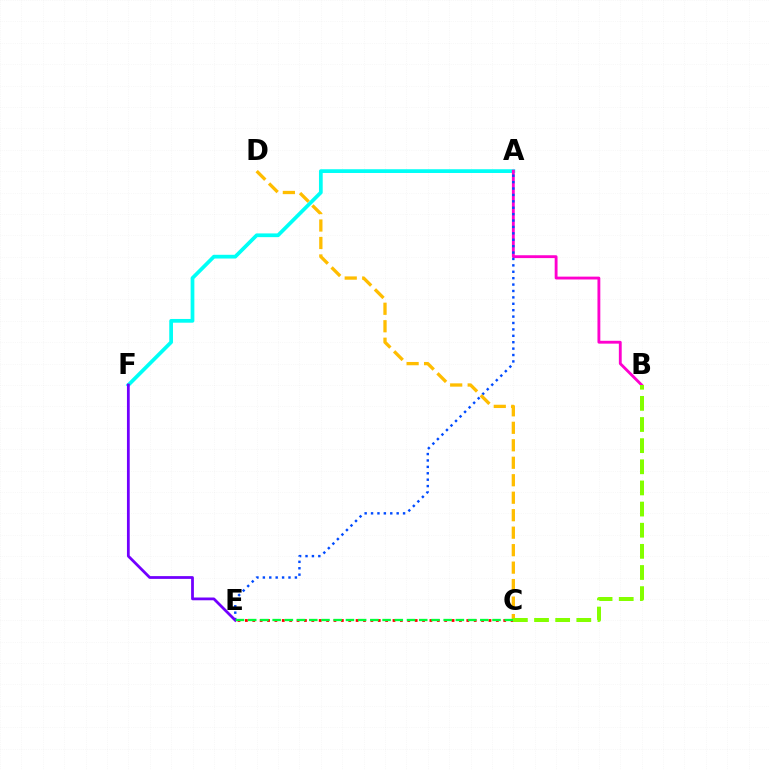{('A', 'F'): [{'color': '#00fff6', 'line_style': 'solid', 'thickness': 2.69}], ('A', 'B'): [{'color': '#ff00cf', 'line_style': 'solid', 'thickness': 2.05}], ('A', 'E'): [{'color': '#004bff', 'line_style': 'dotted', 'thickness': 1.74}], ('C', 'E'): [{'color': '#ff0000', 'line_style': 'dotted', 'thickness': 2.01}, {'color': '#00ff39', 'line_style': 'dashed', 'thickness': 1.66}], ('C', 'D'): [{'color': '#ffbd00', 'line_style': 'dashed', 'thickness': 2.37}], ('B', 'C'): [{'color': '#84ff00', 'line_style': 'dashed', 'thickness': 2.87}], ('E', 'F'): [{'color': '#7200ff', 'line_style': 'solid', 'thickness': 2.0}]}